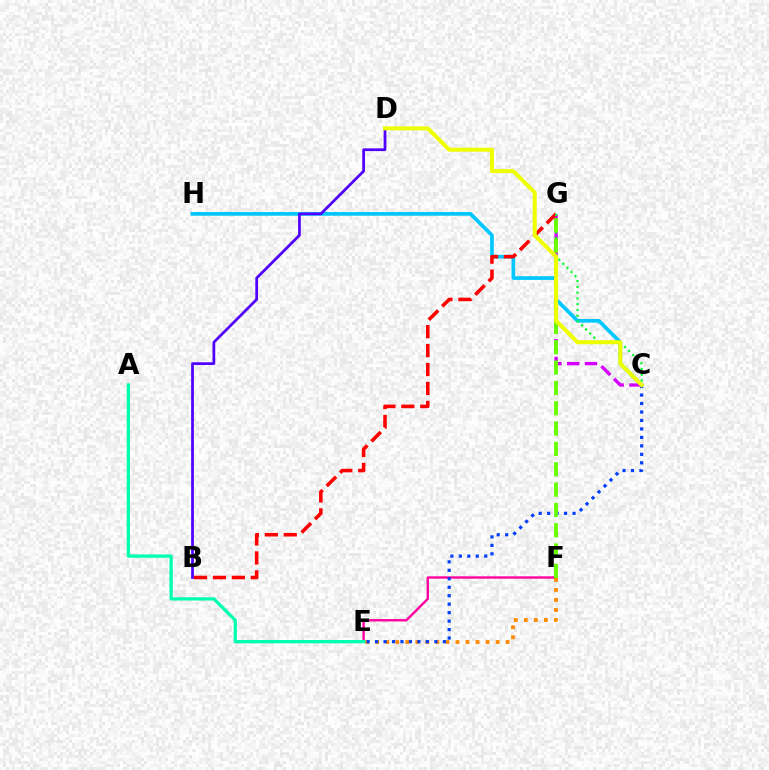{('E', 'F'): [{'color': '#ff00a0', 'line_style': 'solid', 'thickness': 1.71}, {'color': '#ff8800', 'line_style': 'dotted', 'thickness': 2.73}], ('C', 'H'): [{'color': '#00c7ff', 'line_style': 'solid', 'thickness': 2.65}], ('C', 'G'): [{'color': '#d600ff', 'line_style': 'dashed', 'thickness': 2.42}, {'color': '#00ff27', 'line_style': 'dotted', 'thickness': 1.57}], ('B', 'G'): [{'color': '#ff0000', 'line_style': 'dashed', 'thickness': 2.57}], ('A', 'E'): [{'color': '#00ffaf', 'line_style': 'solid', 'thickness': 2.37}], ('C', 'E'): [{'color': '#003fff', 'line_style': 'dotted', 'thickness': 2.3}], ('B', 'D'): [{'color': '#4f00ff', 'line_style': 'solid', 'thickness': 1.97}], ('F', 'G'): [{'color': '#66ff00', 'line_style': 'dashed', 'thickness': 2.76}], ('C', 'D'): [{'color': '#eeff00', 'line_style': 'solid', 'thickness': 2.89}]}